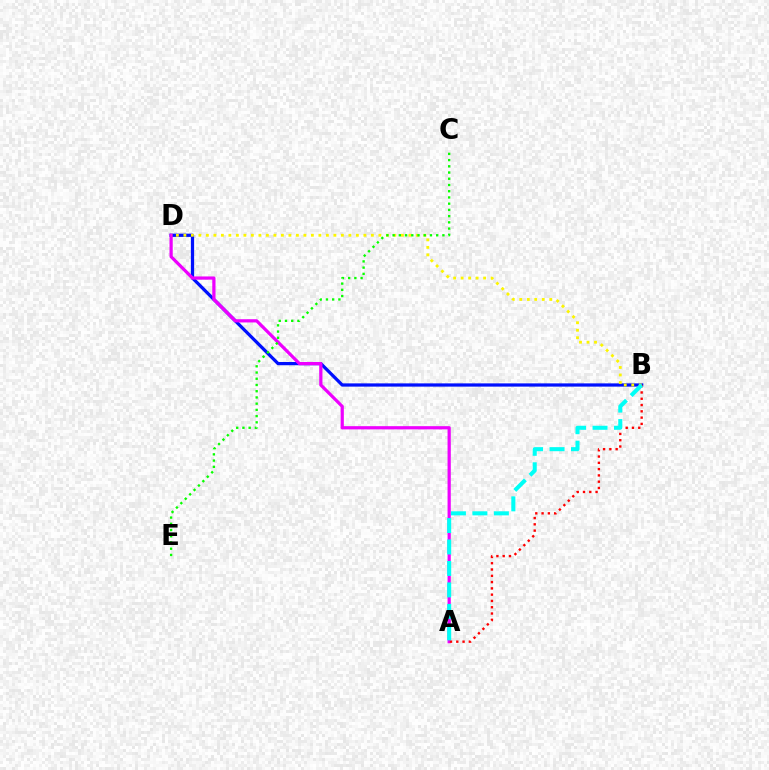{('B', 'D'): [{'color': '#0010ff', 'line_style': 'solid', 'thickness': 2.33}, {'color': '#fcf500', 'line_style': 'dotted', 'thickness': 2.04}], ('A', 'D'): [{'color': '#ee00ff', 'line_style': 'solid', 'thickness': 2.32}], ('A', 'B'): [{'color': '#ff0000', 'line_style': 'dotted', 'thickness': 1.71}, {'color': '#00fff6', 'line_style': 'dashed', 'thickness': 2.92}], ('C', 'E'): [{'color': '#08ff00', 'line_style': 'dotted', 'thickness': 1.69}]}